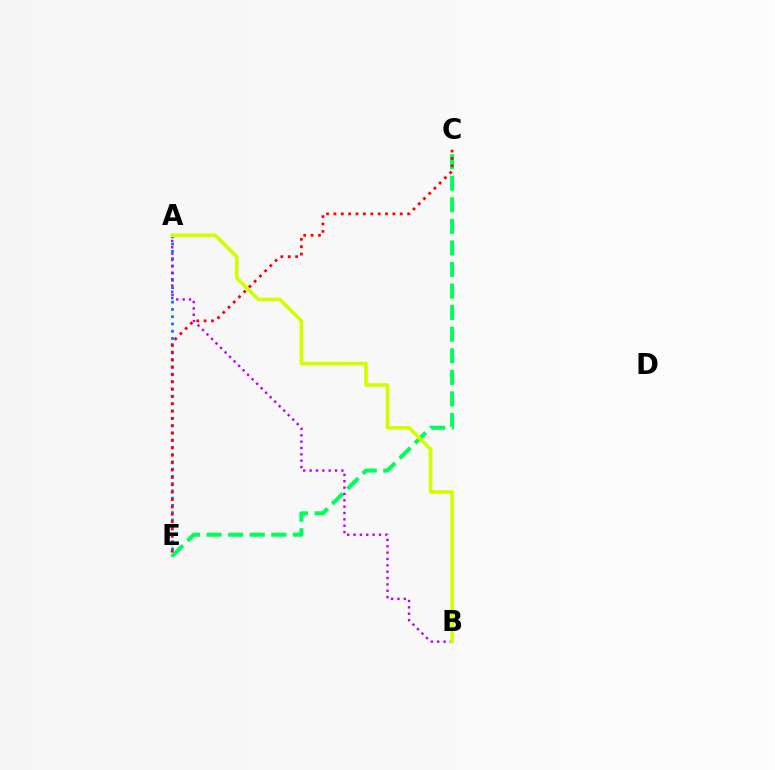{('A', 'E'): [{'color': '#0074ff', 'line_style': 'dotted', 'thickness': 1.97}], ('C', 'E'): [{'color': '#00ff5c', 'line_style': 'dashed', 'thickness': 2.93}, {'color': '#ff0000', 'line_style': 'dotted', 'thickness': 2.0}], ('A', 'B'): [{'color': '#b900ff', 'line_style': 'dotted', 'thickness': 1.73}, {'color': '#d1ff00', 'line_style': 'solid', 'thickness': 2.62}]}